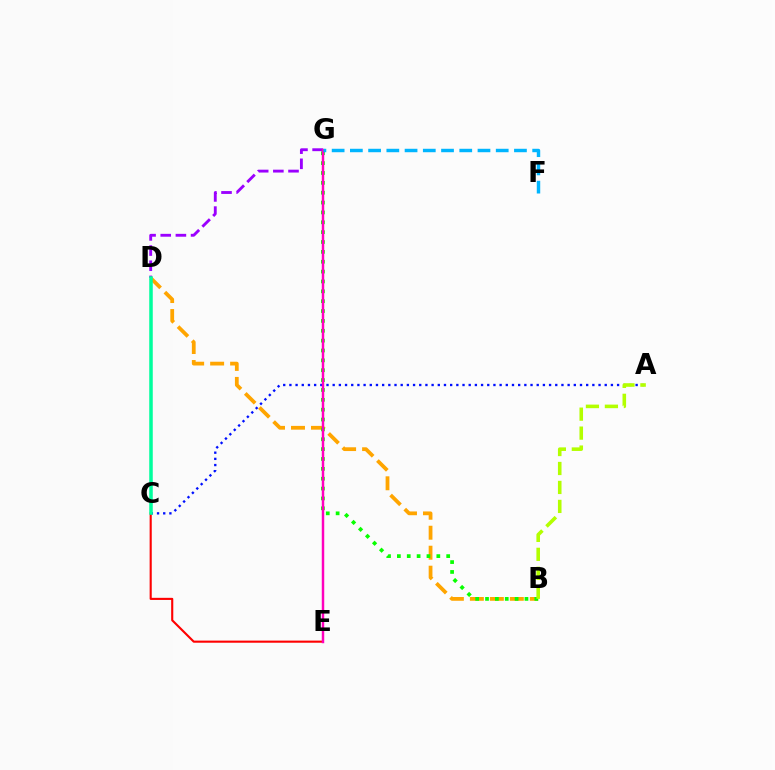{('D', 'G'): [{'color': '#9b00ff', 'line_style': 'dashed', 'thickness': 2.06}], ('B', 'D'): [{'color': '#ffa500', 'line_style': 'dashed', 'thickness': 2.71}], ('A', 'C'): [{'color': '#0010ff', 'line_style': 'dotted', 'thickness': 1.68}], ('C', 'E'): [{'color': '#ff0000', 'line_style': 'solid', 'thickness': 1.52}], ('B', 'G'): [{'color': '#08ff00', 'line_style': 'dotted', 'thickness': 2.68}], ('C', 'D'): [{'color': '#00ff9d', 'line_style': 'solid', 'thickness': 2.54}], ('E', 'G'): [{'color': '#ff00bd', 'line_style': 'solid', 'thickness': 1.77}], ('A', 'B'): [{'color': '#b3ff00', 'line_style': 'dashed', 'thickness': 2.58}], ('F', 'G'): [{'color': '#00b5ff', 'line_style': 'dashed', 'thickness': 2.48}]}